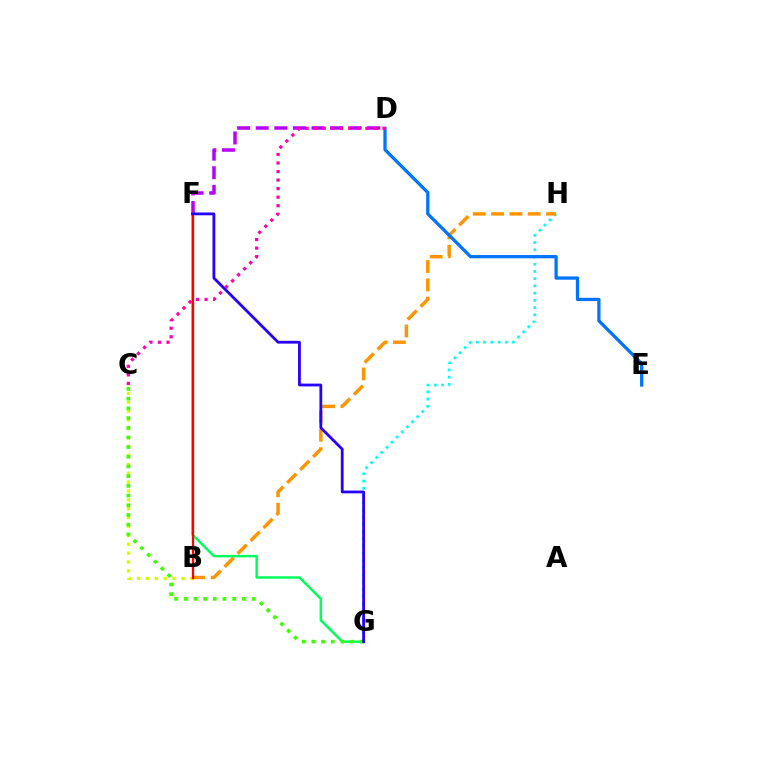{('G', 'H'): [{'color': '#00fff6', 'line_style': 'dotted', 'thickness': 1.96}], ('B', 'H'): [{'color': '#ff9400', 'line_style': 'dashed', 'thickness': 2.49}], ('B', 'C'): [{'color': '#d1ff00', 'line_style': 'dotted', 'thickness': 2.41}], ('D', 'F'): [{'color': '#b900ff', 'line_style': 'dashed', 'thickness': 2.53}], ('F', 'G'): [{'color': '#00ff5c', 'line_style': 'solid', 'thickness': 1.78}, {'color': '#2500ff', 'line_style': 'solid', 'thickness': 2.01}], ('B', 'F'): [{'color': '#ff0000', 'line_style': 'solid', 'thickness': 1.65}], ('C', 'G'): [{'color': '#3dff00', 'line_style': 'dotted', 'thickness': 2.63}], ('D', 'E'): [{'color': '#0074ff', 'line_style': 'solid', 'thickness': 2.34}], ('C', 'D'): [{'color': '#ff00ac', 'line_style': 'dotted', 'thickness': 2.32}]}